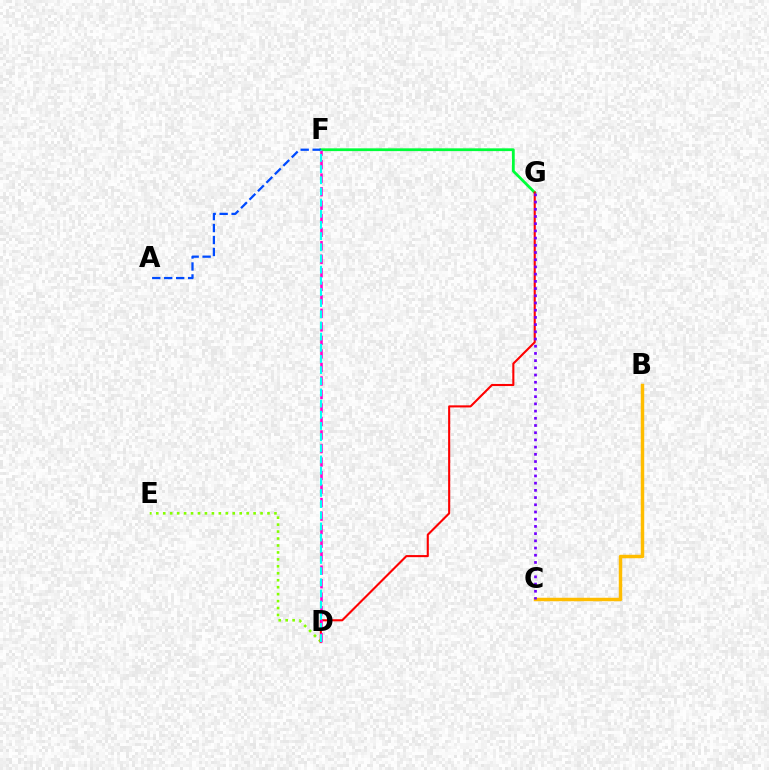{('F', 'G'): [{'color': '#00ff39', 'line_style': 'solid', 'thickness': 2.0}], ('D', 'E'): [{'color': '#84ff00', 'line_style': 'dotted', 'thickness': 1.89}], ('D', 'G'): [{'color': '#ff0000', 'line_style': 'solid', 'thickness': 1.51}], ('B', 'C'): [{'color': '#ffbd00', 'line_style': 'solid', 'thickness': 2.49}], ('A', 'F'): [{'color': '#004bff', 'line_style': 'dashed', 'thickness': 1.62}], ('D', 'F'): [{'color': '#ff00cf', 'line_style': 'dashed', 'thickness': 1.84}, {'color': '#00fff6', 'line_style': 'dashed', 'thickness': 1.52}], ('C', 'G'): [{'color': '#7200ff', 'line_style': 'dotted', 'thickness': 1.96}]}